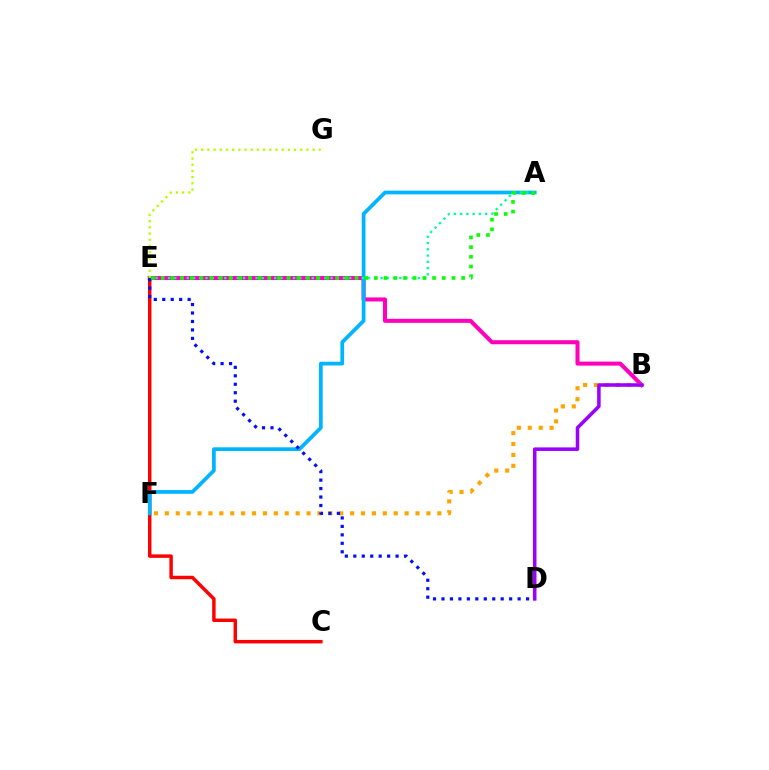{('B', 'E'): [{'color': '#ff00bd', 'line_style': 'solid', 'thickness': 2.9}], ('C', 'E'): [{'color': '#ff0000', 'line_style': 'solid', 'thickness': 2.5}], ('B', 'F'): [{'color': '#ffa500', 'line_style': 'dotted', 'thickness': 2.96}], ('A', 'F'): [{'color': '#00b5ff', 'line_style': 'solid', 'thickness': 2.68}], ('E', 'G'): [{'color': '#b3ff00', 'line_style': 'dotted', 'thickness': 1.68}], ('A', 'E'): [{'color': '#00ff9d', 'line_style': 'dotted', 'thickness': 1.7}, {'color': '#08ff00', 'line_style': 'dotted', 'thickness': 2.63}], ('D', 'E'): [{'color': '#0010ff', 'line_style': 'dotted', 'thickness': 2.3}], ('B', 'D'): [{'color': '#9b00ff', 'line_style': 'solid', 'thickness': 2.55}]}